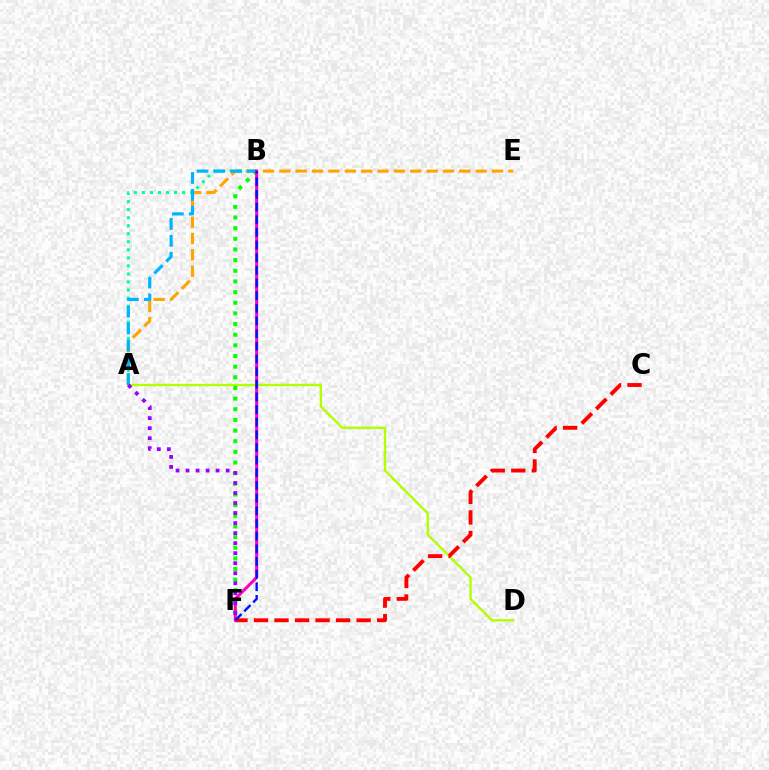{('A', 'D'): [{'color': '#b3ff00', 'line_style': 'solid', 'thickness': 1.7}], ('A', 'B'): [{'color': '#00ff9d', 'line_style': 'dotted', 'thickness': 2.18}, {'color': '#00b5ff', 'line_style': 'dashed', 'thickness': 2.29}], ('C', 'F'): [{'color': '#ff0000', 'line_style': 'dashed', 'thickness': 2.79}], ('A', 'E'): [{'color': '#ffa500', 'line_style': 'dashed', 'thickness': 2.22}], ('B', 'F'): [{'color': '#08ff00', 'line_style': 'dotted', 'thickness': 2.89}, {'color': '#ff00bd', 'line_style': 'solid', 'thickness': 2.19}, {'color': '#0010ff', 'line_style': 'dashed', 'thickness': 1.72}], ('A', 'F'): [{'color': '#9b00ff', 'line_style': 'dotted', 'thickness': 2.72}]}